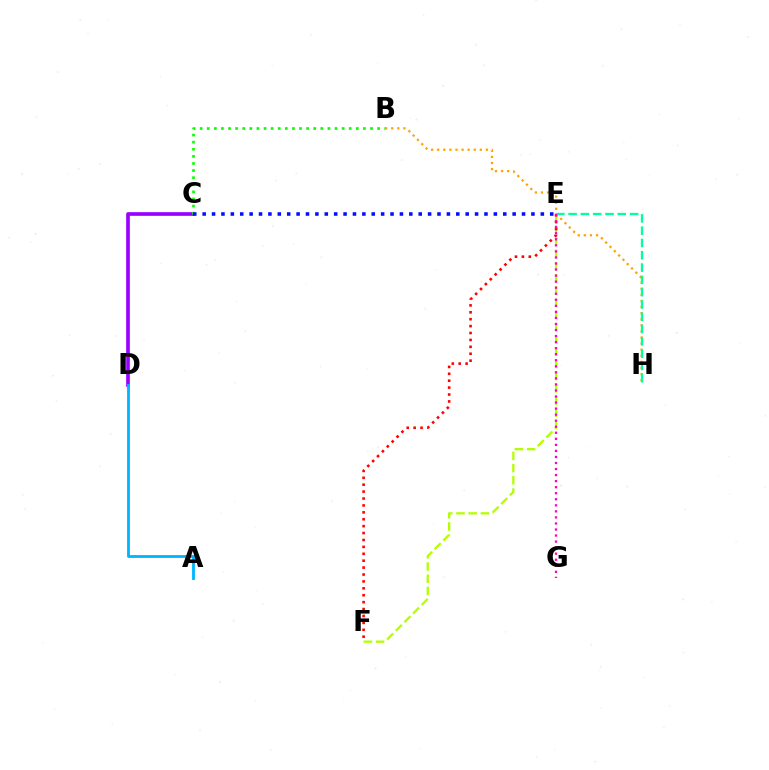{('C', 'D'): [{'color': '#9b00ff', 'line_style': 'solid', 'thickness': 2.64}], ('B', 'C'): [{'color': '#08ff00', 'line_style': 'dotted', 'thickness': 1.93}], ('B', 'H'): [{'color': '#ffa500', 'line_style': 'dotted', 'thickness': 1.66}], ('A', 'D'): [{'color': '#00b5ff', 'line_style': 'solid', 'thickness': 2.04}], ('C', 'E'): [{'color': '#0010ff', 'line_style': 'dotted', 'thickness': 2.55}], ('E', 'F'): [{'color': '#b3ff00', 'line_style': 'dashed', 'thickness': 1.66}, {'color': '#ff0000', 'line_style': 'dotted', 'thickness': 1.88}], ('E', 'H'): [{'color': '#00ff9d', 'line_style': 'dashed', 'thickness': 1.67}], ('E', 'G'): [{'color': '#ff00bd', 'line_style': 'dotted', 'thickness': 1.64}]}